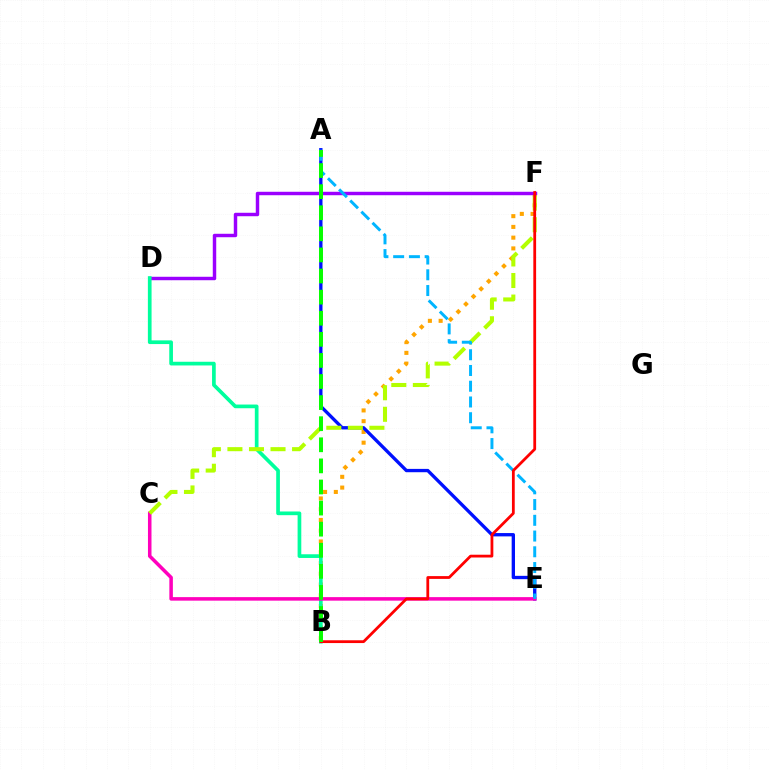{('B', 'F'): [{'color': '#ffa500', 'line_style': 'dotted', 'thickness': 2.92}, {'color': '#ff0000', 'line_style': 'solid', 'thickness': 2.01}], ('D', 'F'): [{'color': '#9b00ff', 'line_style': 'solid', 'thickness': 2.48}], ('B', 'D'): [{'color': '#00ff9d', 'line_style': 'solid', 'thickness': 2.66}], ('A', 'E'): [{'color': '#0010ff', 'line_style': 'solid', 'thickness': 2.4}, {'color': '#00b5ff', 'line_style': 'dashed', 'thickness': 2.14}], ('C', 'E'): [{'color': '#ff00bd', 'line_style': 'solid', 'thickness': 2.54}], ('C', 'F'): [{'color': '#b3ff00', 'line_style': 'dashed', 'thickness': 2.93}], ('A', 'B'): [{'color': '#08ff00', 'line_style': 'dashed', 'thickness': 2.87}]}